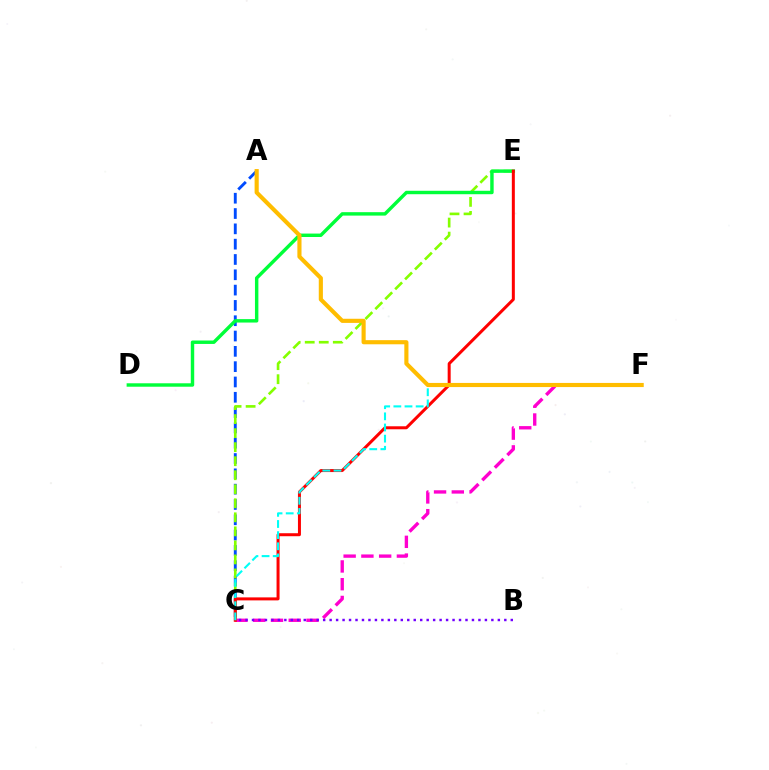{('C', 'F'): [{'color': '#ff00cf', 'line_style': 'dashed', 'thickness': 2.41}, {'color': '#00fff6', 'line_style': 'dashed', 'thickness': 1.51}], ('A', 'C'): [{'color': '#004bff', 'line_style': 'dashed', 'thickness': 2.08}], ('C', 'E'): [{'color': '#84ff00', 'line_style': 'dashed', 'thickness': 1.91}, {'color': '#ff0000', 'line_style': 'solid', 'thickness': 2.16}], ('D', 'E'): [{'color': '#00ff39', 'line_style': 'solid', 'thickness': 2.47}], ('A', 'F'): [{'color': '#ffbd00', 'line_style': 'solid', 'thickness': 2.97}], ('B', 'C'): [{'color': '#7200ff', 'line_style': 'dotted', 'thickness': 1.76}]}